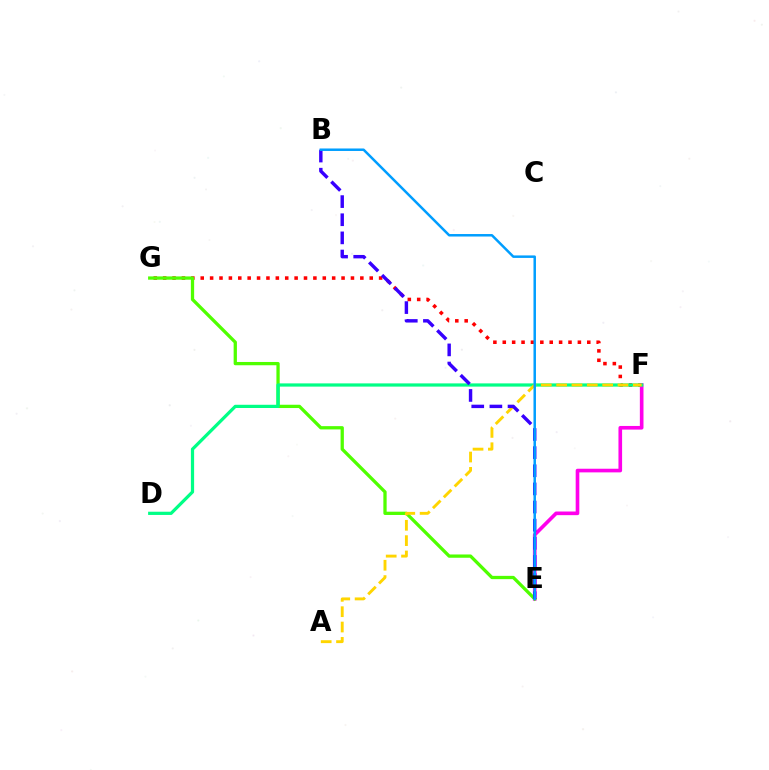{('F', 'G'): [{'color': '#ff0000', 'line_style': 'dotted', 'thickness': 2.55}], ('E', 'F'): [{'color': '#ff00ed', 'line_style': 'solid', 'thickness': 2.62}], ('E', 'G'): [{'color': '#4fff00', 'line_style': 'solid', 'thickness': 2.36}], ('D', 'F'): [{'color': '#00ff86', 'line_style': 'solid', 'thickness': 2.32}], ('A', 'F'): [{'color': '#ffd500', 'line_style': 'dashed', 'thickness': 2.08}], ('B', 'E'): [{'color': '#3700ff', 'line_style': 'dashed', 'thickness': 2.46}, {'color': '#009eff', 'line_style': 'solid', 'thickness': 1.8}]}